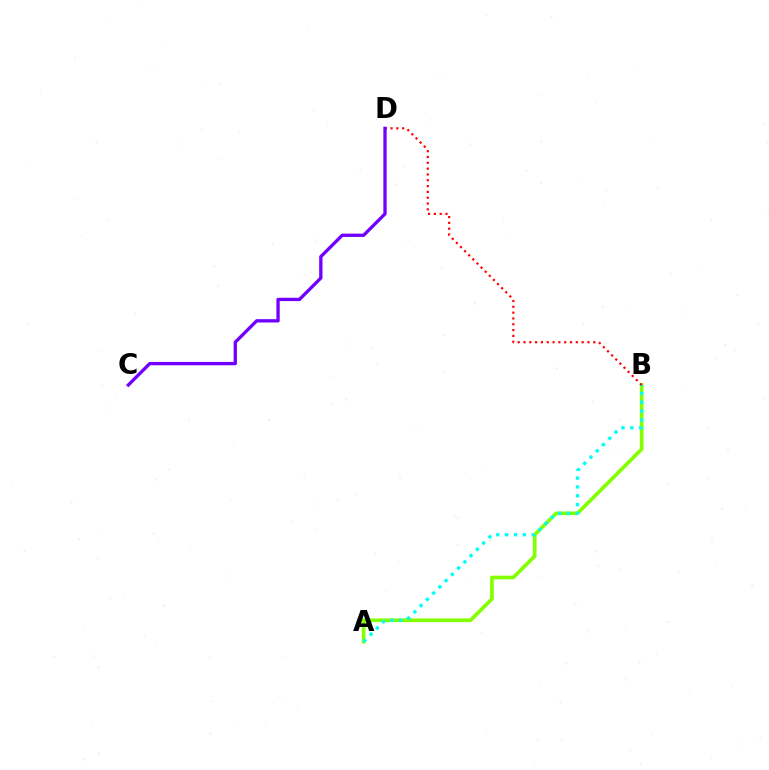{('A', 'B'): [{'color': '#84ff00', 'line_style': 'solid', 'thickness': 2.64}, {'color': '#00fff6', 'line_style': 'dotted', 'thickness': 2.4}], ('B', 'D'): [{'color': '#ff0000', 'line_style': 'dotted', 'thickness': 1.58}], ('C', 'D'): [{'color': '#7200ff', 'line_style': 'solid', 'thickness': 2.39}]}